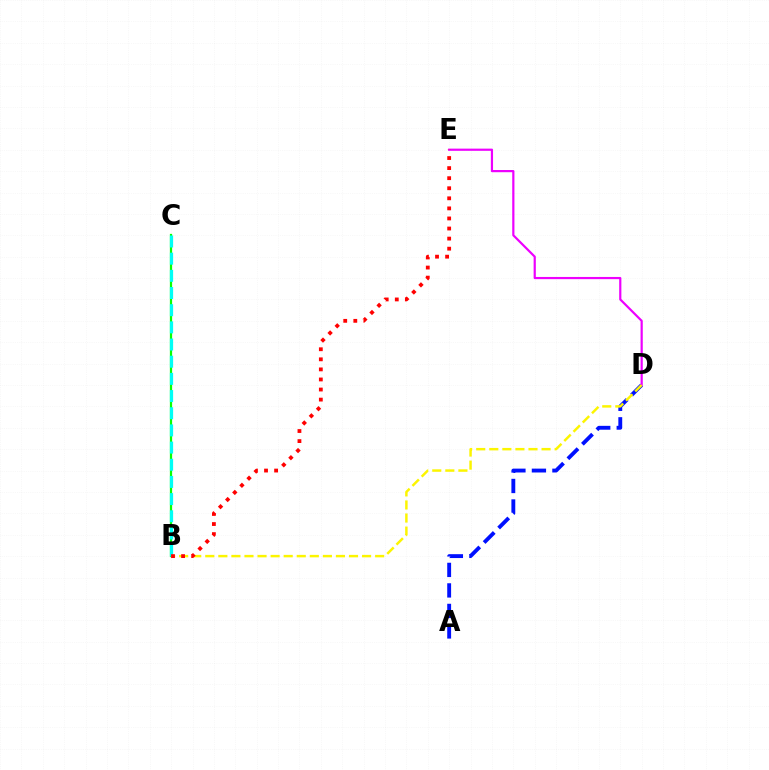{('B', 'C'): [{'color': '#08ff00', 'line_style': 'solid', 'thickness': 1.61}, {'color': '#00fff6', 'line_style': 'dashed', 'thickness': 2.33}], ('A', 'D'): [{'color': '#0010ff', 'line_style': 'dashed', 'thickness': 2.79}], ('D', 'E'): [{'color': '#ee00ff', 'line_style': 'solid', 'thickness': 1.58}], ('B', 'D'): [{'color': '#fcf500', 'line_style': 'dashed', 'thickness': 1.78}], ('B', 'E'): [{'color': '#ff0000', 'line_style': 'dotted', 'thickness': 2.74}]}